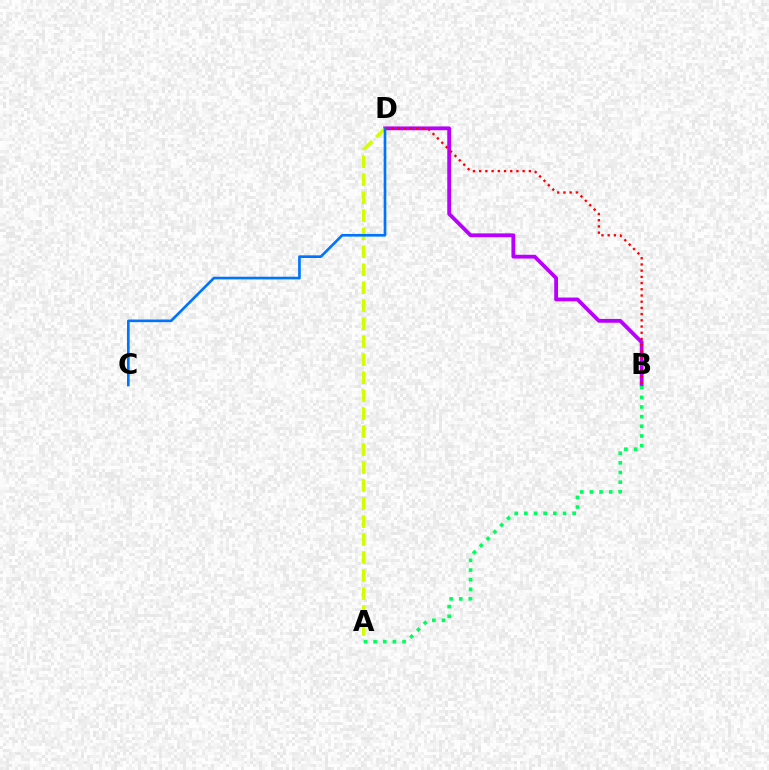{('B', 'D'): [{'color': '#b900ff', 'line_style': 'solid', 'thickness': 2.74}, {'color': '#ff0000', 'line_style': 'dotted', 'thickness': 1.69}], ('A', 'D'): [{'color': '#d1ff00', 'line_style': 'dashed', 'thickness': 2.44}], ('A', 'B'): [{'color': '#00ff5c', 'line_style': 'dotted', 'thickness': 2.62}], ('C', 'D'): [{'color': '#0074ff', 'line_style': 'solid', 'thickness': 1.91}]}